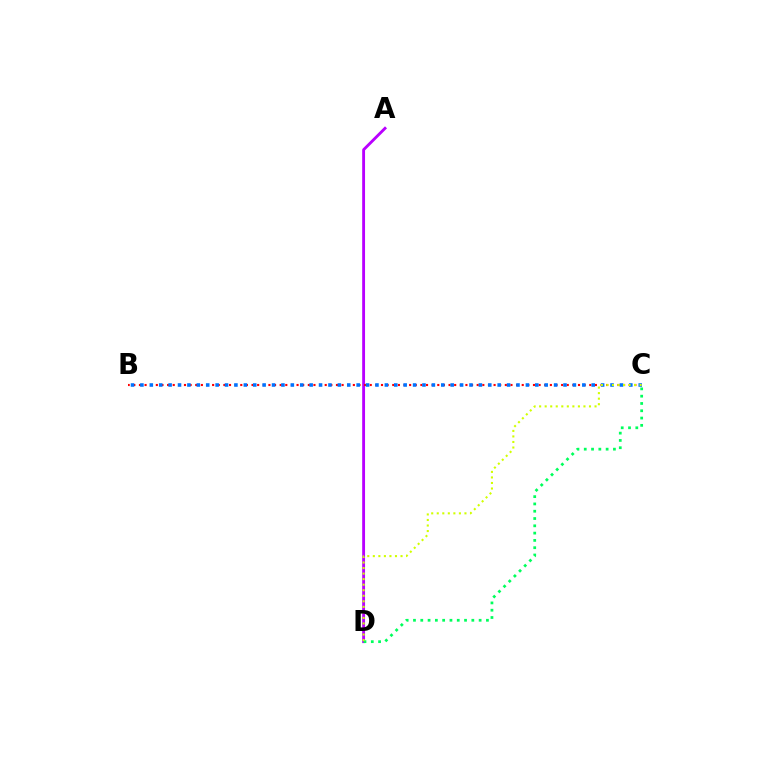{('A', 'D'): [{'color': '#b900ff', 'line_style': 'solid', 'thickness': 2.05}], ('B', 'C'): [{'color': '#ff0000', 'line_style': 'dotted', 'thickness': 1.53}, {'color': '#0074ff', 'line_style': 'dotted', 'thickness': 2.55}], ('C', 'D'): [{'color': '#00ff5c', 'line_style': 'dotted', 'thickness': 1.98}, {'color': '#d1ff00', 'line_style': 'dotted', 'thickness': 1.51}]}